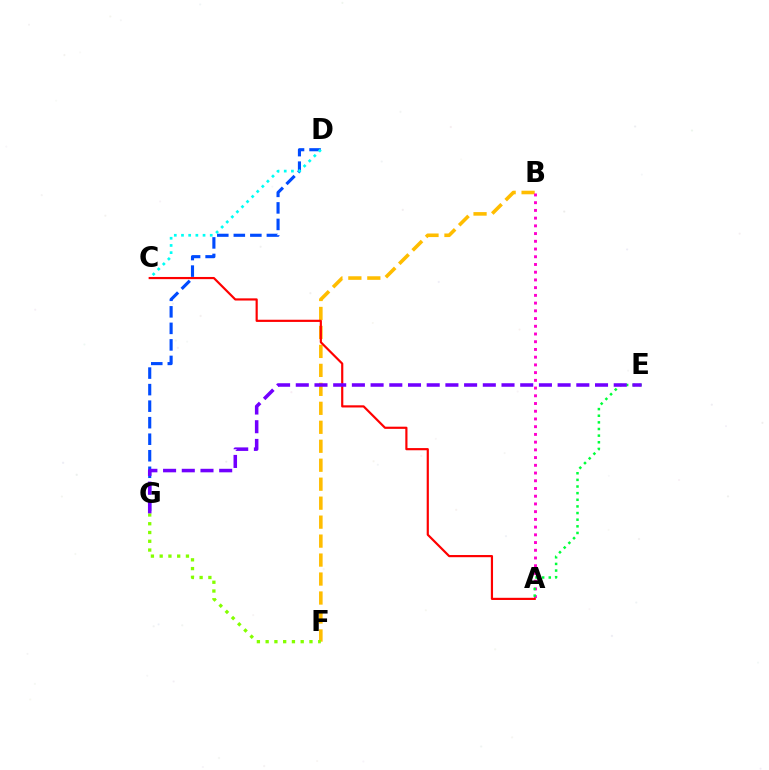{('B', 'F'): [{'color': '#ffbd00', 'line_style': 'dashed', 'thickness': 2.58}], ('A', 'B'): [{'color': '#ff00cf', 'line_style': 'dotted', 'thickness': 2.1}], ('A', 'C'): [{'color': '#ff0000', 'line_style': 'solid', 'thickness': 1.57}], ('D', 'G'): [{'color': '#004bff', 'line_style': 'dashed', 'thickness': 2.25}], ('F', 'G'): [{'color': '#84ff00', 'line_style': 'dotted', 'thickness': 2.38}], ('C', 'D'): [{'color': '#00fff6', 'line_style': 'dotted', 'thickness': 1.95}], ('A', 'E'): [{'color': '#00ff39', 'line_style': 'dotted', 'thickness': 1.8}], ('E', 'G'): [{'color': '#7200ff', 'line_style': 'dashed', 'thickness': 2.54}]}